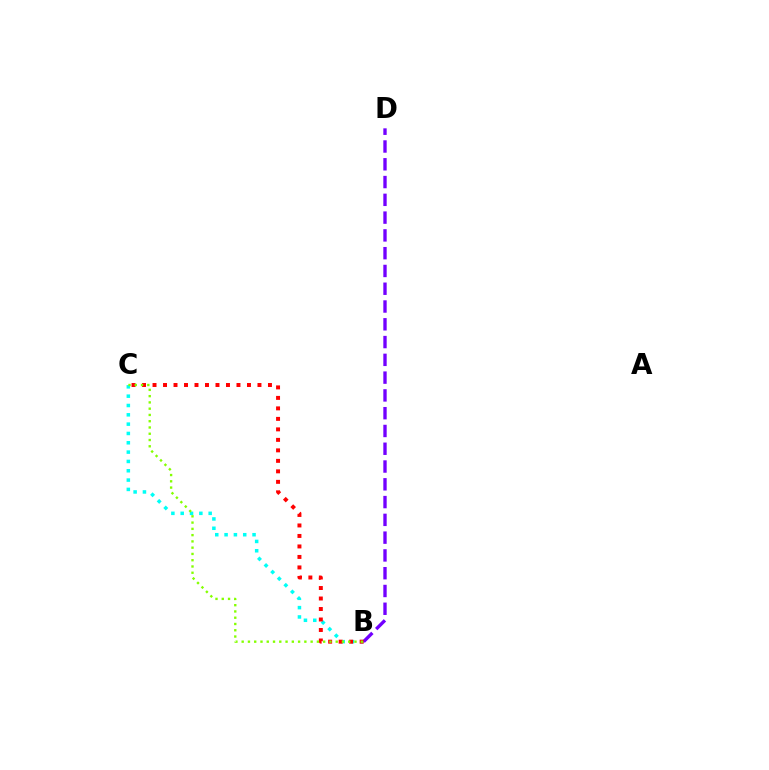{('B', 'C'): [{'color': '#00fff6', 'line_style': 'dotted', 'thickness': 2.53}, {'color': '#ff0000', 'line_style': 'dotted', 'thickness': 2.85}, {'color': '#84ff00', 'line_style': 'dotted', 'thickness': 1.7}], ('B', 'D'): [{'color': '#7200ff', 'line_style': 'dashed', 'thickness': 2.42}]}